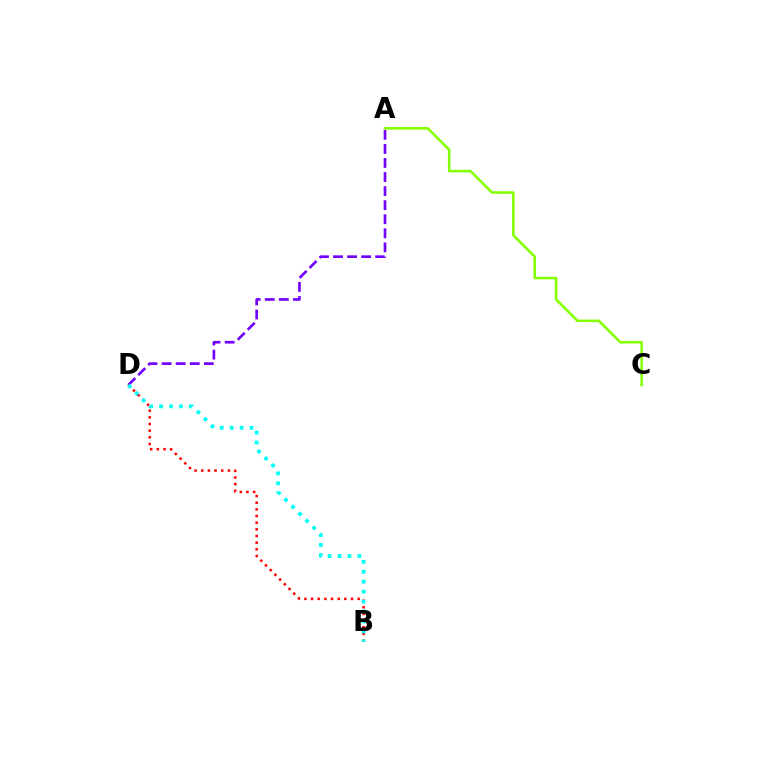{('A', 'D'): [{'color': '#7200ff', 'line_style': 'dashed', 'thickness': 1.91}], ('A', 'C'): [{'color': '#84ff00', 'line_style': 'solid', 'thickness': 1.84}], ('B', 'D'): [{'color': '#ff0000', 'line_style': 'dotted', 'thickness': 1.81}, {'color': '#00fff6', 'line_style': 'dotted', 'thickness': 2.7}]}